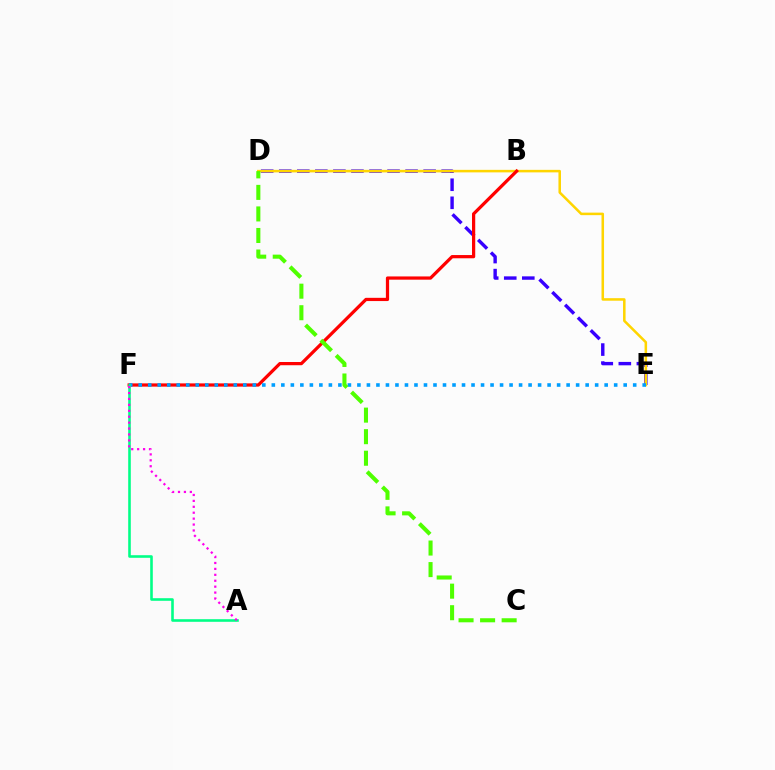{('D', 'E'): [{'color': '#3700ff', 'line_style': 'dashed', 'thickness': 2.45}, {'color': '#ffd500', 'line_style': 'solid', 'thickness': 1.82}], ('B', 'F'): [{'color': '#ff0000', 'line_style': 'solid', 'thickness': 2.33}], ('E', 'F'): [{'color': '#009eff', 'line_style': 'dotted', 'thickness': 2.58}], ('A', 'F'): [{'color': '#00ff86', 'line_style': 'solid', 'thickness': 1.87}, {'color': '#ff00ed', 'line_style': 'dotted', 'thickness': 1.61}], ('C', 'D'): [{'color': '#4fff00', 'line_style': 'dashed', 'thickness': 2.93}]}